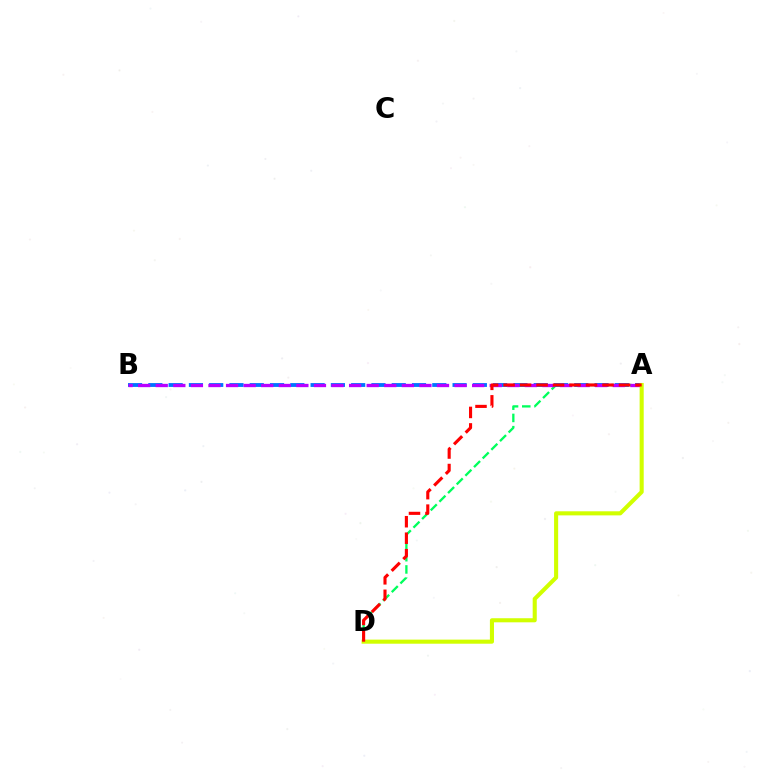{('A', 'D'): [{'color': '#00ff5c', 'line_style': 'dashed', 'thickness': 1.66}, {'color': '#d1ff00', 'line_style': 'solid', 'thickness': 2.94}, {'color': '#ff0000', 'line_style': 'dashed', 'thickness': 2.24}], ('A', 'B'): [{'color': '#0074ff', 'line_style': 'dashed', 'thickness': 2.76}, {'color': '#b900ff', 'line_style': 'dashed', 'thickness': 2.39}]}